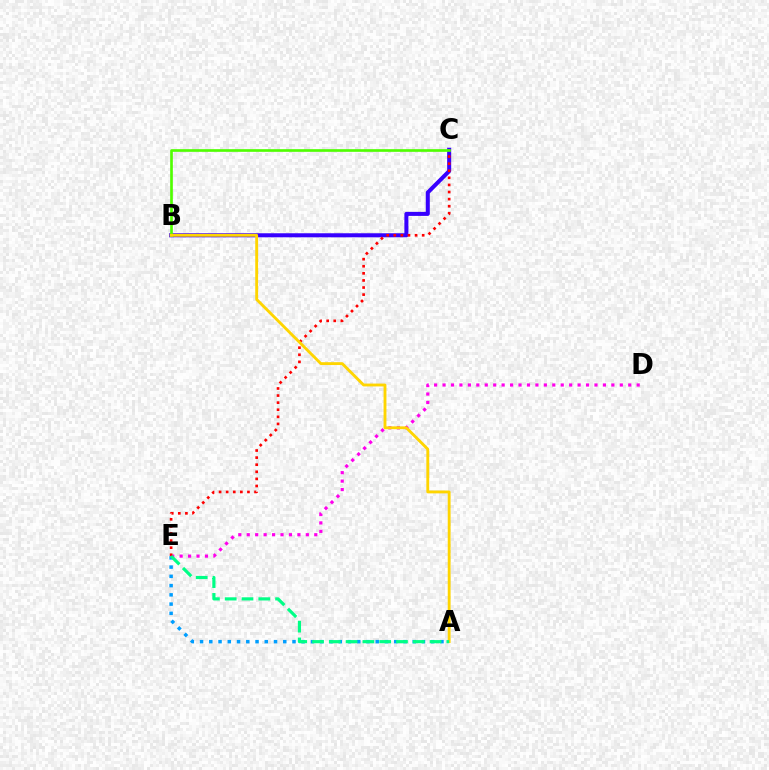{('D', 'E'): [{'color': '#ff00ed', 'line_style': 'dotted', 'thickness': 2.29}], ('B', 'C'): [{'color': '#3700ff', 'line_style': 'solid', 'thickness': 2.9}, {'color': '#4fff00', 'line_style': 'solid', 'thickness': 1.92}], ('C', 'E'): [{'color': '#ff0000', 'line_style': 'dotted', 'thickness': 1.93}], ('A', 'E'): [{'color': '#009eff', 'line_style': 'dotted', 'thickness': 2.51}, {'color': '#00ff86', 'line_style': 'dashed', 'thickness': 2.28}], ('A', 'B'): [{'color': '#ffd500', 'line_style': 'solid', 'thickness': 2.06}]}